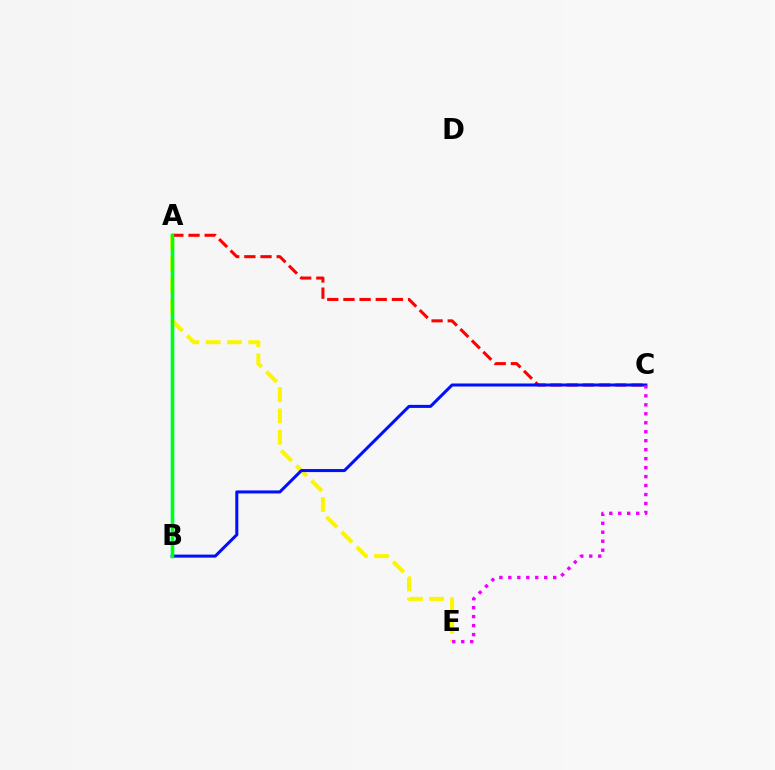{('A', 'B'): [{'color': '#00fff6', 'line_style': 'solid', 'thickness': 2.46}, {'color': '#08ff00', 'line_style': 'solid', 'thickness': 2.45}], ('A', 'E'): [{'color': '#fcf500', 'line_style': 'dashed', 'thickness': 2.89}], ('A', 'C'): [{'color': '#ff0000', 'line_style': 'dashed', 'thickness': 2.2}], ('B', 'C'): [{'color': '#0010ff', 'line_style': 'solid', 'thickness': 2.19}], ('C', 'E'): [{'color': '#ee00ff', 'line_style': 'dotted', 'thickness': 2.44}]}